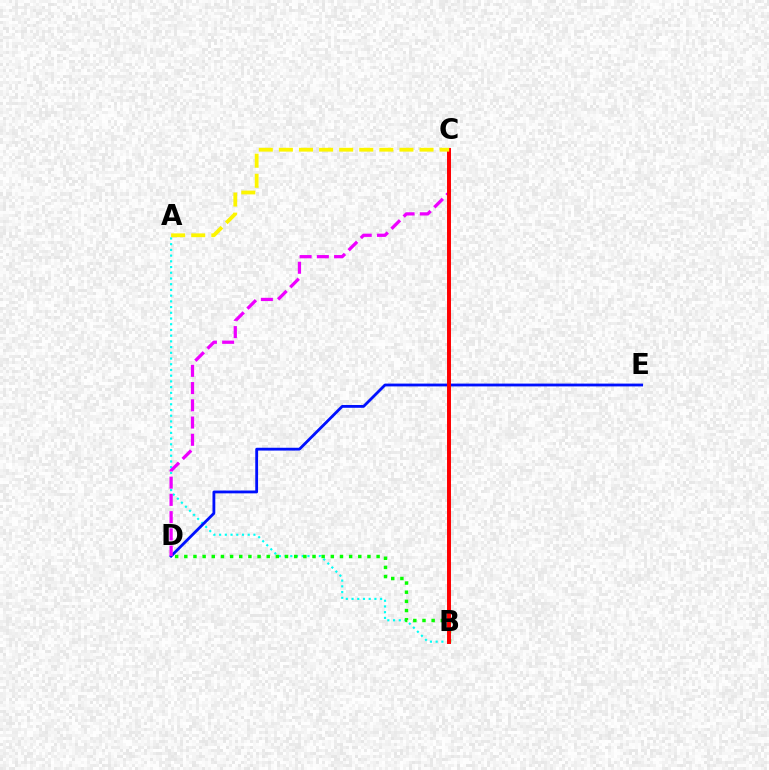{('A', 'B'): [{'color': '#00fff6', 'line_style': 'dotted', 'thickness': 1.55}], ('B', 'D'): [{'color': '#08ff00', 'line_style': 'dotted', 'thickness': 2.49}], ('D', 'E'): [{'color': '#0010ff', 'line_style': 'solid', 'thickness': 2.02}], ('C', 'D'): [{'color': '#ee00ff', 'line_style': 'dashed', 'thickness': 2.34}], ('B', 'C'): [{'color': '#ff0000', 'line_style': 'solid', 'thickness': 2.85}], ('A', 'C'): [{'color': '#fcf500', 'line_style': 'dashed', 'thickness': 2.73}]}